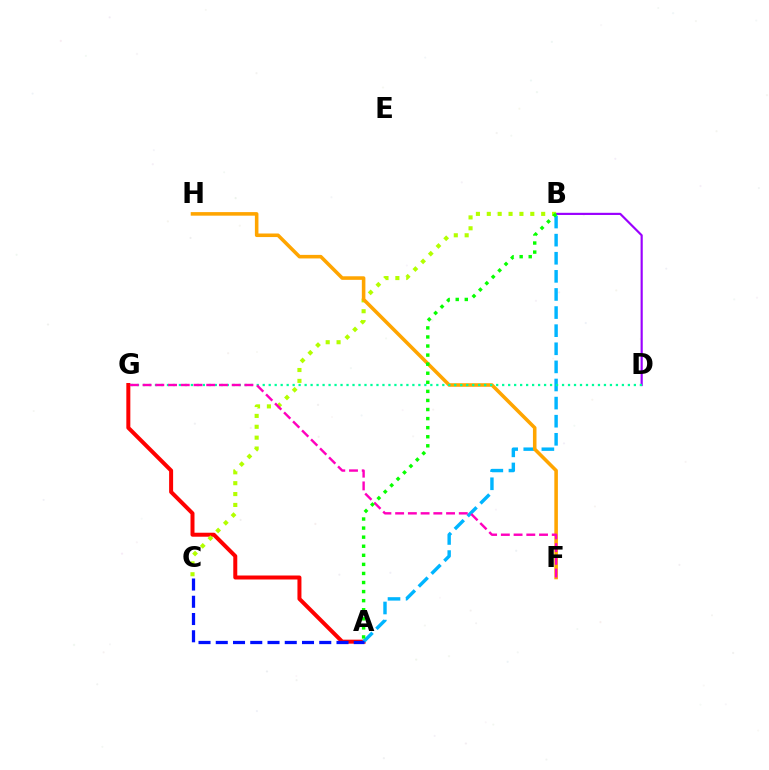{('A', 'G'): [{'color': '#ff0000', 'line_style': 'solid', 'thickness': 2.88}], ('B', 'D'): [{'color': '#9b00ff', 'line_style': 'solid', 'thickness': 1.56}], ('A', 'B'): [{'color': '#00b5ff', 'line_style': 'dashed', 'thickness': 2.46}, {'color': '#08ff00', 'line_style': 'dotted', 'thickness': 2.46}], ('B', 'C'): [{'color': '#b3ff00', 'line_style': 'dotted', 'thickness': 2.96}], ('F', 'H'): [{'color': '#ffa500', 'line_style': 'solid', 'thickness': 2.56}], ('A', 'C'): [{'color': '#0010ff', 'line_style': 'dashed', 'thickness': 2.34}], ('D', 'G'): [{'color': '#00ff9d', 'line_style': 'dotted', 'thickness': 1.63}], ('F', 'G'): [{'color': '#ff00bd', 'line_style': 'dashed', 'thickness': 1.73}]}